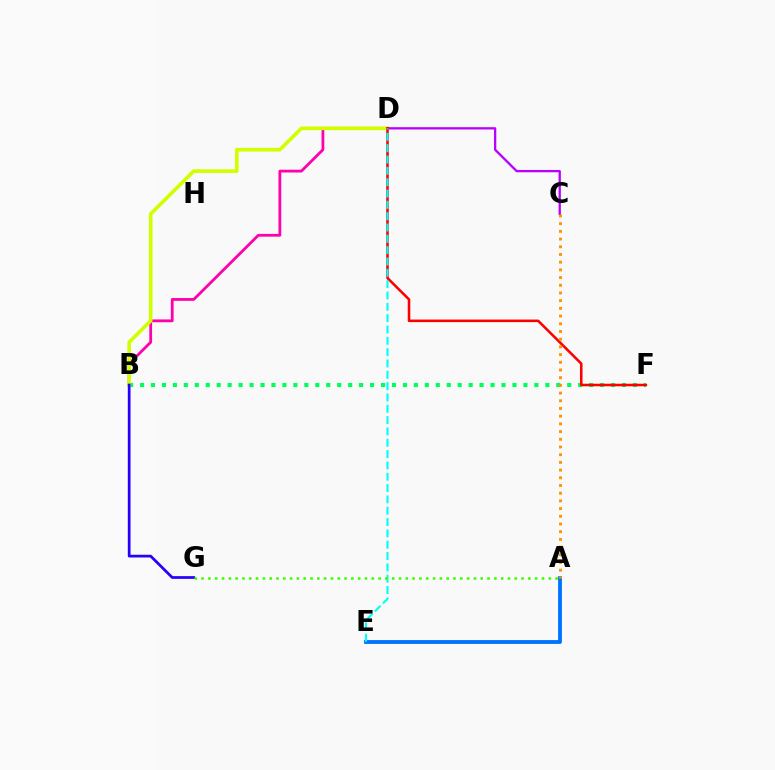{('B', 'D'): [{'color': '#ff00ac', 'line_style': 'solid', 'thickness': 2.01}, {'color': '#d1ff00', 'line_style': 'solid', 'thickness': 2.63}], ('B', 'F'): [{'color': '#00ff5c', 'line_style': 'dotted', 'thickness': 2.98}], ('C', 'D'): [{'color': '#b900ff', 'line_style': 'solid', 'thickness': 1.66}], ('A', 'E'): [{'color': '#0074ff', 'line_style': 'solid', 'thickness': 2.76}], ('D', 'F'): [{'color': '#ff0000', 'line_style': 'solid', 'thickness': 1.84}], ('D', 'E'): [{'color': '#00fff6', 'line_style': 'dashed', 'thickness': 1.54}], ('B', 'G'): [{'color': '#2500ff', 'line_style': 'solid', 'thickness': 1.96}], ('A', 'C'): [{'color': '#ff9400', 'line_style': 'dotted', 'thickness': 2.09}], ('A', 'G'): [{'color': '#3dff00', 'line_style': 'dotted', 'thickness': 1.85}]}